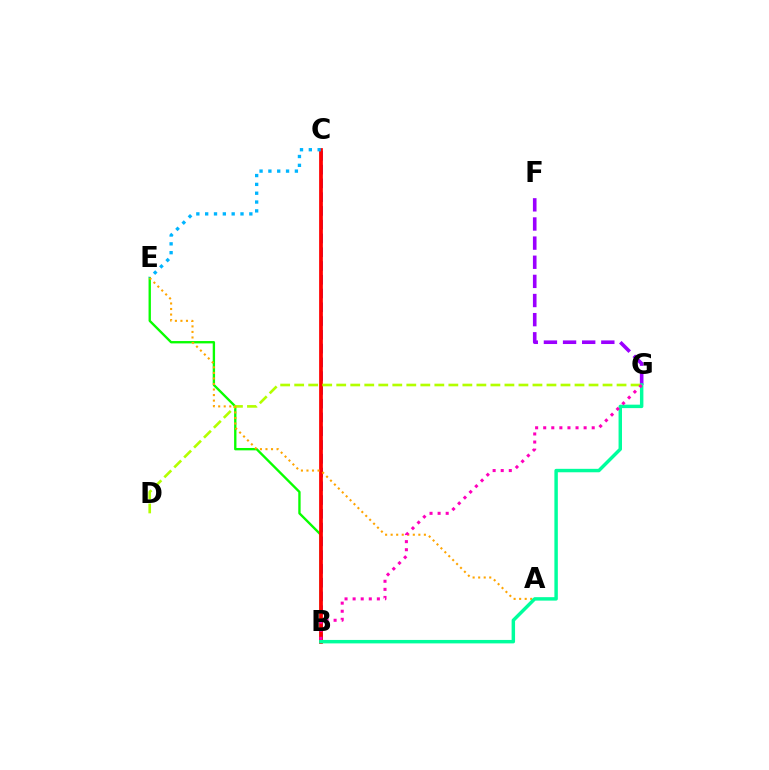{('B', 'C'): [{'color': '#0010ff', 'line_style': 'dashed', 'thickness': 1.87}, {'color': '#ff0000', 'line_style': 'solid', 'thickness': 2.69}], ('B', 'E'): [{'color': '#08ff00', 'line_style': 'solid', 'thickness': 1.69}], ('F', 'G'): [{'color': '#9b00ff', 'line_style': 'dashed', 'thickness': 2.6}], ('D', 'G'): [{'color': '#b3ff00', 'line_style': 'dashed', 'thickness': 1.9}], ('C', 'E'): [{'color': '#00b5ff', 'line_style': 'dotted', 'thickness': 2.4}], ('A', 'E'): [{'color': '#ffa500', 'line_style': 'dotted', 'thickness': 1.5}], ('B', 'G'): [{'color': '#00ff9d', 'line_style': 'solid', 'thickness': 2.48}, {'color': '#ff00bd', 'line_style': 'dotted', 'thickness': 2.2}]}